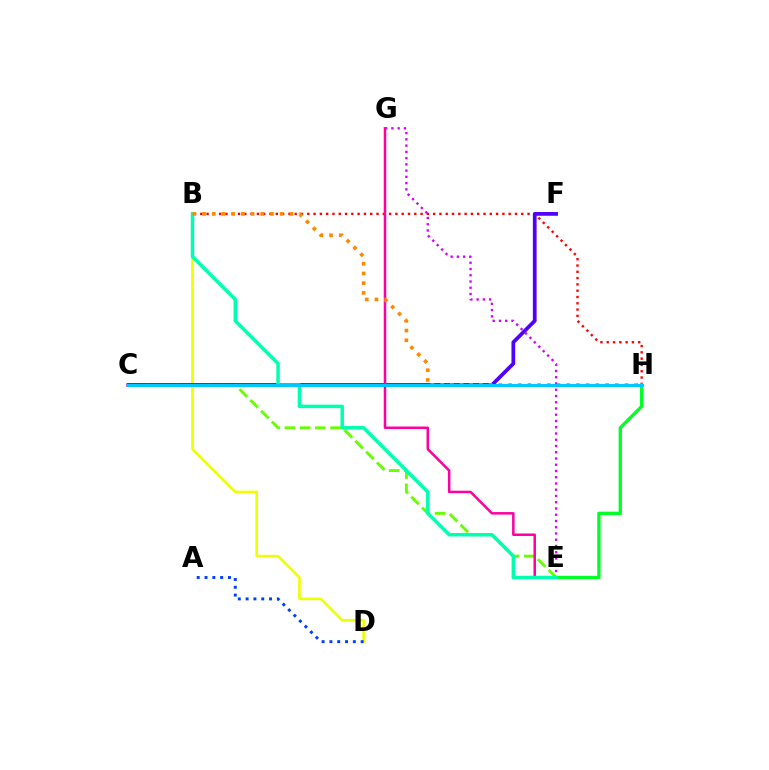{('B', 'H'): [{'color': '#ff0000', 'line_style': 'dotted', 'thickness': 1.71}, {'color': '#ff8800', 'line_style': 'dotted', 'thickness': 2.64}], ('C', 'E'): [{'color': '#66ff00', 'line_style': 'dashed', 'thickness': 2.07}], ('B', 'D'): [{'color': '#eeff00', 'line_style': 'solid', 'thickness': 1.91}], ('C', 'F'): [{'color': '#4f00ff', 'line_style': 'solid', 'thickness': 2.69}], ('E', 'G'): [{'color': '#ff00a0', 'line_style': 'solid', 'thickness': 1.81}, {'color': '#d600ff', 'line_style': 'dotted', 'thickness': 1.7}], ('E', 'H'): [{'color': '#00ff27', 'line_style': 'solid', 'thickness': 2.39}], ('B', 'E'): [{'color': '#00ffaf', 'line_style': 'solid', 'thickness': 2.51}], ('A', 'D'): [{'color': '#003fff', 'line_style': 'dotted', 'thickness': 2.12}], ('C', 'H'): [{'color': '#00c7ff', 'line_style': 'solid', 'thickness': 2.15}]}